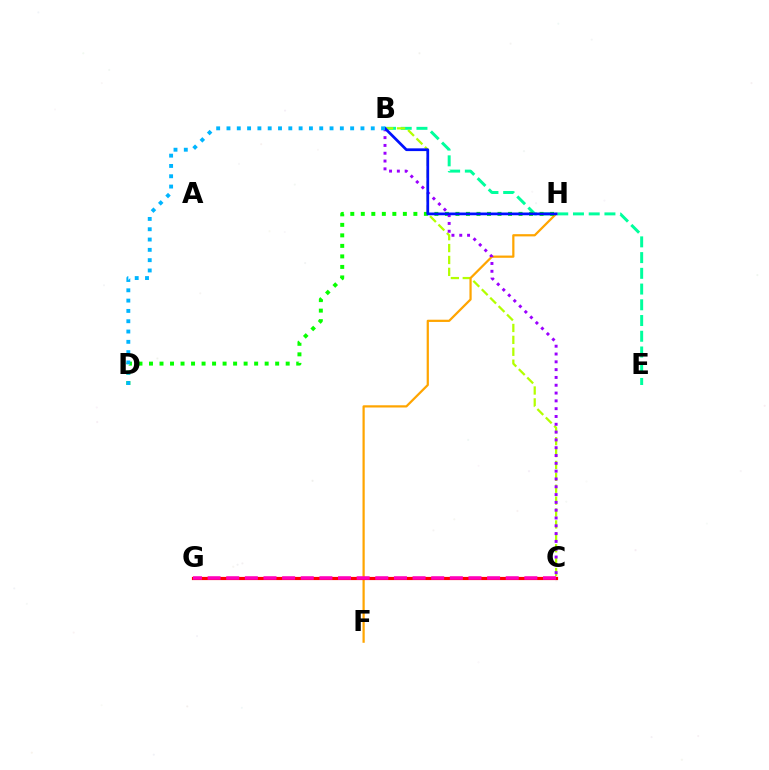{('B', 'E'): [{'color': '#00ff9d', 'line_style': 'dashed', 'thickness': 2.14}], ('B', 'C'): [{'color': '#b3ff00', 'line_style': 'dashed', 'thickness': 1.62}, {'color': '#9b00ff', 'line_style': 'dotted', 'thickness': 2.12}], ('F', 'H'): [{'color': '#ffa500', 'line_style': 'solid', 'thickness': 1.61}], ('D', 'H'): [{'color': '#08ff00', 'line_style': 'dotted', 'thickness': 2.86}], ('C', 'G'): [{'color': '#ff0000', 'line_style': 'solid', 'thickness': 2.29}, {'color': '#ff00bd', 'line_style': 'dashed', 'thickness': 2.53}], ('B', 'H'): [{'color': '#0010ff', 'line_style': 'solid', 'thickness': 1.97}], ('B', 'D'): [{'color': '#00b5ff', 'line_style': 'dotted', 'thickness': 2.8}]}